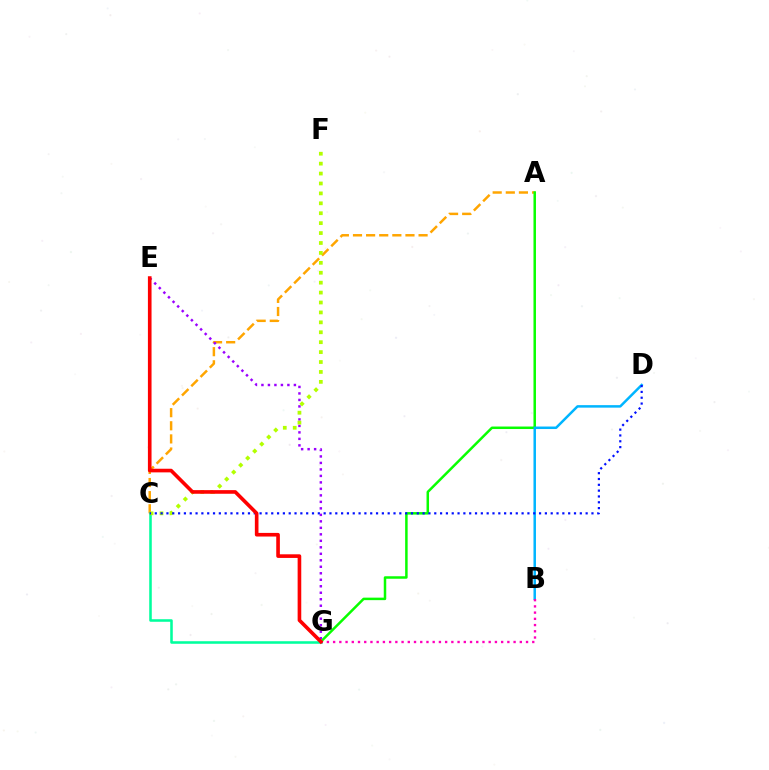{('A', 'C'): [{'color': '#ffa500', 'line_style': 'dashed', 'thickness': 1.78}], ('A', 'G'): [{'color': '#08ff00', 'line_style': 'solid', 'thickness': 1.8}], ('C', 'G'): [{'color': '#00ff9d', 'line_style': 'solid', 'thickness': 1.84}], ('E', 'G'): [{'color': '#9b00ff', 'line_style': 'dotted', 'thickness': 1.76}, {'color': '#ff0000', 'line_style': 'solid', 'thickness': 2.61}], ('C', 'F'): [{'color': '#b3ff00', 'line_style': 'dotted', 'thickness': 2.7}], ('B', 'D'): [{'color': '#00b5ff', 'line_style': 'solid', 'thickness': 1.8}], ('B', 'G'): [{'color': '#ff00bd', 'line_style': 'dotted', 'thickness': 1.69}], ('C', 'D'): [{'color': '#0010ff', 'line_style': 'dotted', 'thickness': 1.58}]}